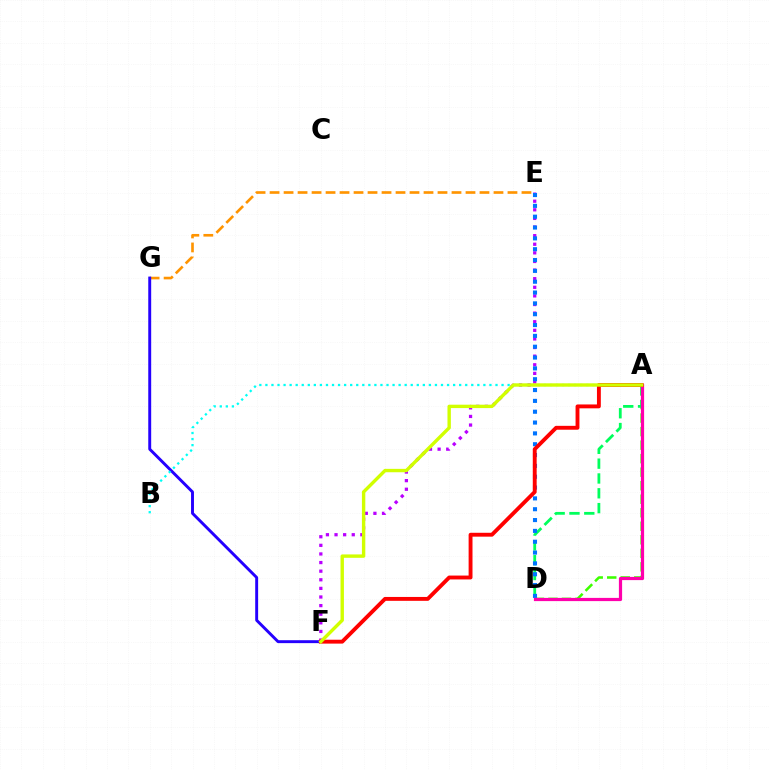{('E', 'F'): [{'color': '#b900ff', 'line_style': 'dotted', 'thickness': 2.34}], ('A', 'D'): [{'color': '#3dff00', 'line_style': 'dashed', 'thickness': 1.84}, {'color': '#00ff5c', 'line_style': 'dashed', 'thickness': 2.01}, {'color': '#ff00ac', 'line_style': 'solid', 'thickness': 2.31}], ('E', 'G'): [{'color': '#ff9400', 'line_style': 'dashed', 'thickness': 1.9}], ('F', 'G'): [{'color': '#2500ff', 'line_style': 'solid', 'thickness': 2.1}], ('A', 'B'): [{'color': '#00fff6', 'line_style': 'dotted', 'thickness': 1.65}], ('D', 'E'): [{'color': '#0074ff', 'line_style': 'dotted', 'thickness': 2.94}], ('A', 'F'): [{'color': '#ff0000', 'line_style': 'solid', 'thickness': 2.79}, {'color': '#d1ff00', 'line_style': 'solid', 'thickness': 2.44}]}